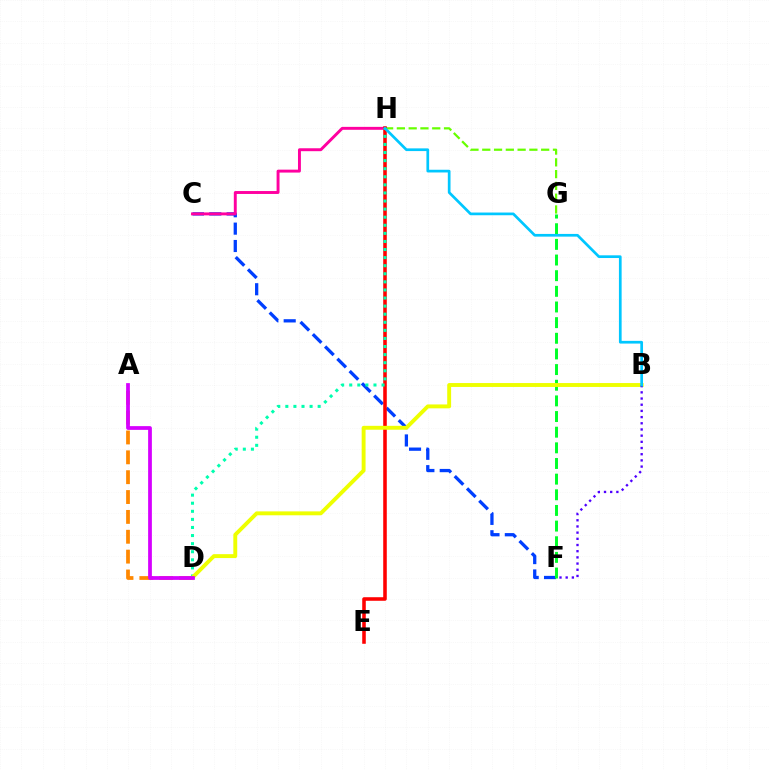{('C', 'F'): [{'color': '#003fff', 'line_style': 'dashed', 'thickness': 2.36}], ('C', 'H'): [{'color': '#ff00a0', 'line_style': 'solid', 'thickness': 2.11}], ('G', 'H'): [{'color': '#66ff00', 'line_style': 'dashed', 'thickness': 1.6}], ('A', 'D'): [{'color': '#ff8800', 'line_style': 'dashed', 'thickness': 2.7}, {'color': '#d600ff', 'line_style': 'solid', 'thickness': 2.7}], ('E', 'H'): [{'color': '#ff0000', 'line_style': 'solid', 'thickness': 2.57}], ('D', 'H'): [{'color': '#00ffaf', 'line_style': 'dotted', 'thickness': 2.2}], ('F', 'G'): [{'color': '#00ff27', 'line_style': 'dashed', 'thickness': 2.13}], ('B', 'D'): [{'color': '#eeff00', 'line_style': 'solid', 'thickness': 2.81}], ('B', 'F'): [{'color': '#4f00ff', 'line_style': 'dotted', 'thickness': 1.68}], ('B', 'H'): [{'color': '#00c7ff', 'line_style': 'solid', 'thickness': 1.95}]}